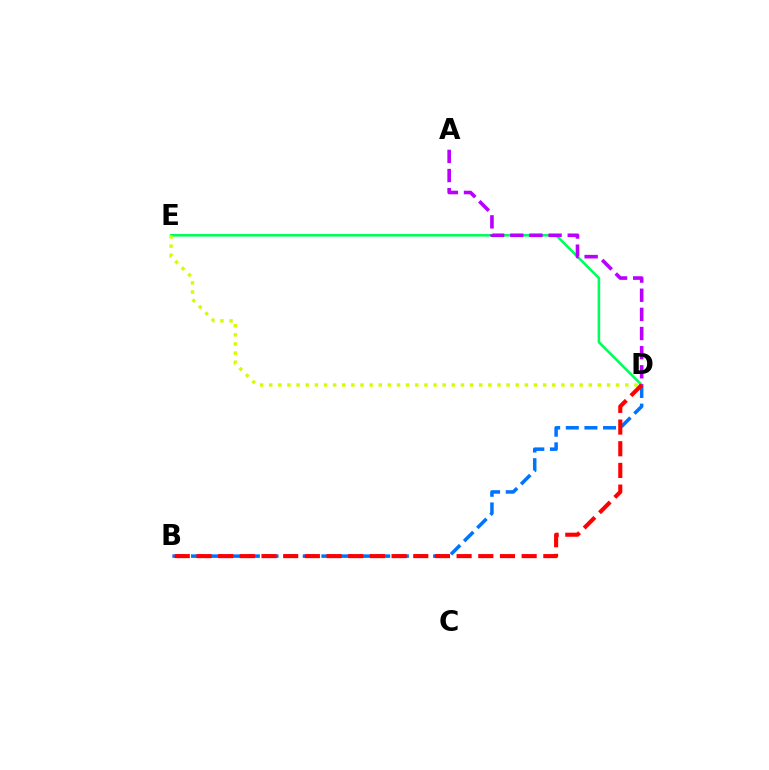{('D', 'E'): [{'color': '#00ff5c', 'line_style': 'solid', 'thickness': 1.85}, {'color': '#d1ff00', 'line_style': 'dotted', 'thickness': 2.48}], ('B', 'D'): [{'color': '#0074ff', 'line_style': 'dashed', 'thickness': 2.53}, {'color': '#ff0000', 'line_style': 'dashed', 'thickness': 2.95}], ('A', 'D'): [{'color': '#b900ff', 'line_style': 'dashed', 'thickness': 2.6}]}